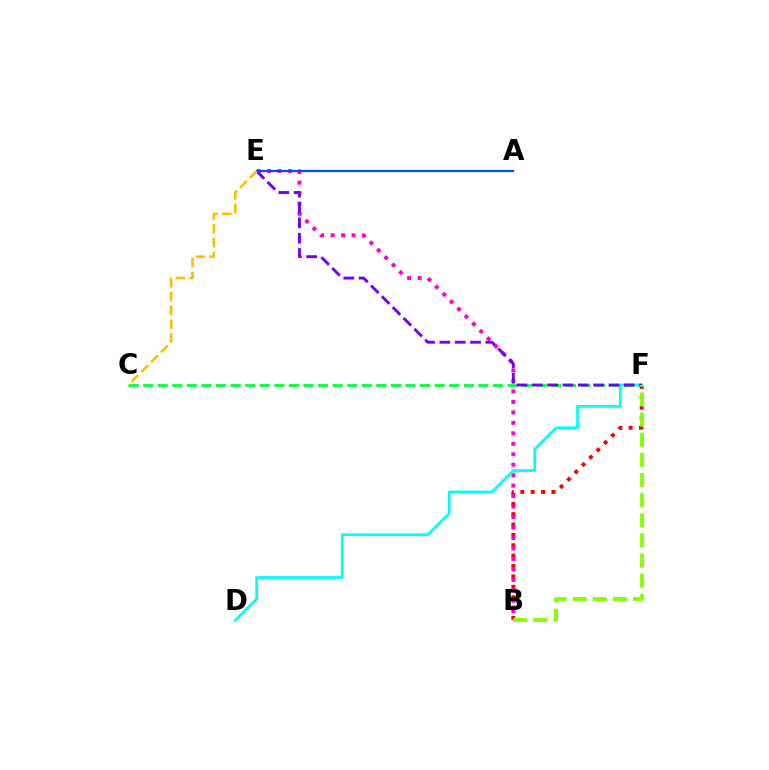{('B', 'F'): [{'color': '#ff0000', 'line_style': 'dotted', 'thickness': 2.82}, {'color': '#84ff00', 'line_style': 'dashed', 'thickness': 2.74}], ('B', 'E'): [{'color': '#ff00cf', 'line_style': 'dotted', 'thickness': 2.84}], ('A', 'E'): [{'color': '#004bff', 'line_style': 'solid', 'thickness': 1.58}], ('D', 'F'): [{'color': '#00fff6', 'line_style': 'solid', 'thickness': 1.96}], ('C', 'F'): [{'color': '#00ff39', 'line_style': 'dashed', 'thickness': 1.98}], ('E', 'F'): [{'color': '#7200ff', 'line_style': 'dashed', 'thickness': 2.08}], ('C', 'E'): [{'color': '#ffbd00', 'line_style': 'dashed', 'thickness': 1.88}]}